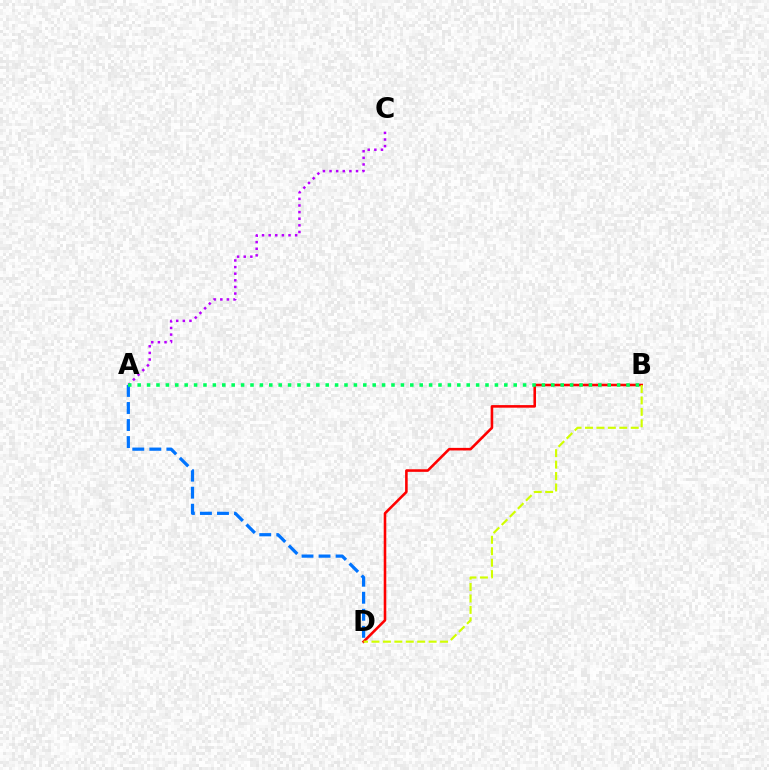{('A', 'C'): [{'color': '#b900ff', 'line_style': 'dotted', 'thickness': 1.8}], ('A', 'D'): [{'color': '#0074ff', 'line_style': 'dashed', 'thickness': 2.32}], ('B', 'D'): [{'color': '#ff0000', 'line_style': 'solid', 'thickness': 1.86}, {'color': '#d1ff00', 'line_style': 'dashed', 'thickness': 1.55}], ('A', 'B'): [{'color': '#00ff5c', 'line_style': 'dotted', 'thickness': 2.55}]}